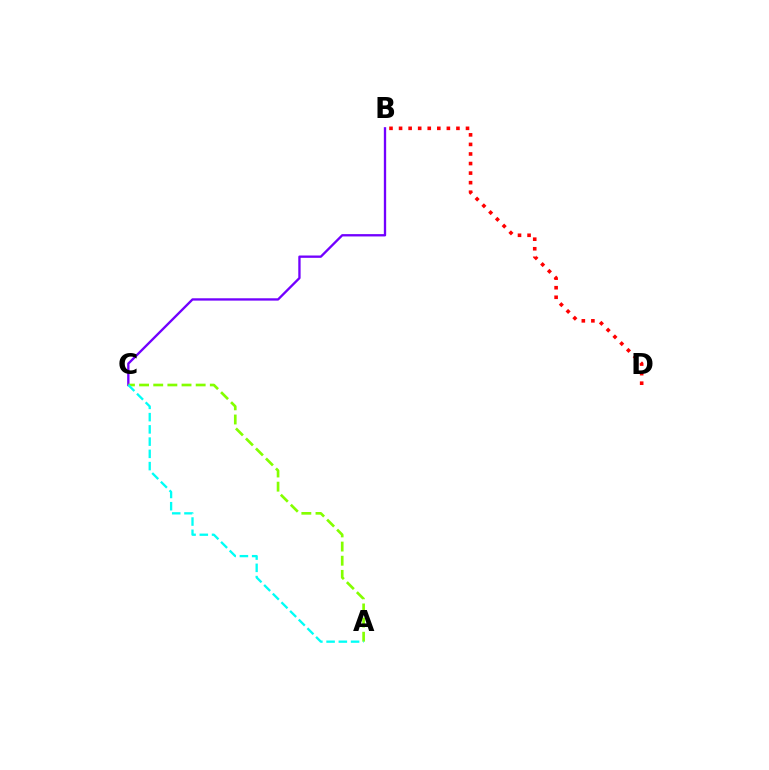{('B', 'C'): [{'color': '#7200ff', 'line_style': 'solid', 'thickness': 1.68}], ('B', 'D'): [{'color': '#ff0000', 'line_style': 'dotted', 'thickness': 2.6}], ('A', 'C'): [{'color': '#84ff00', 'line_style': 'dashed', 'thickness': 1.92}, {'color': '#00fff6', 'line_style': 'dashed', 'thickness': 1.66}]}